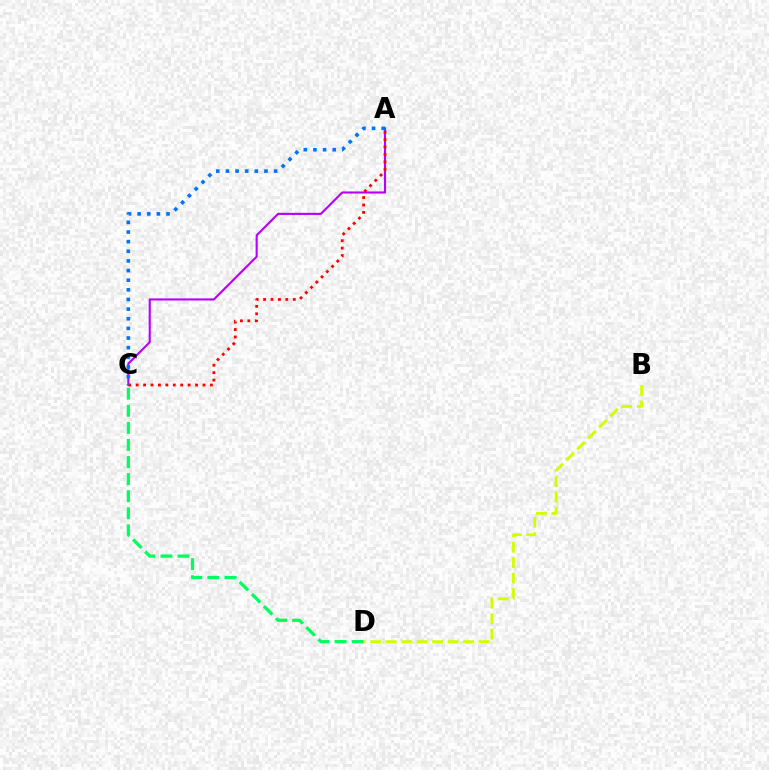{('A', 'C'): [{'color': '#b900ff', 'line_style': 'solid', 'thickness': 1.53}, {'color': '#ff0000', 'line_style': 'dotted', 'thickness': 2.02}, {'color': '#0074ff', 'line_style': 'dotted', 'thickness': 2.62}], ('C', 'D'): [{'color': '#00ff5c', 'line_style': 'dashed', 'thickness': 2.32}], ('B', 'D'): [{'color': '#d1ff00', 'line_style': 'dashed', 'thickness': 2.1}]}